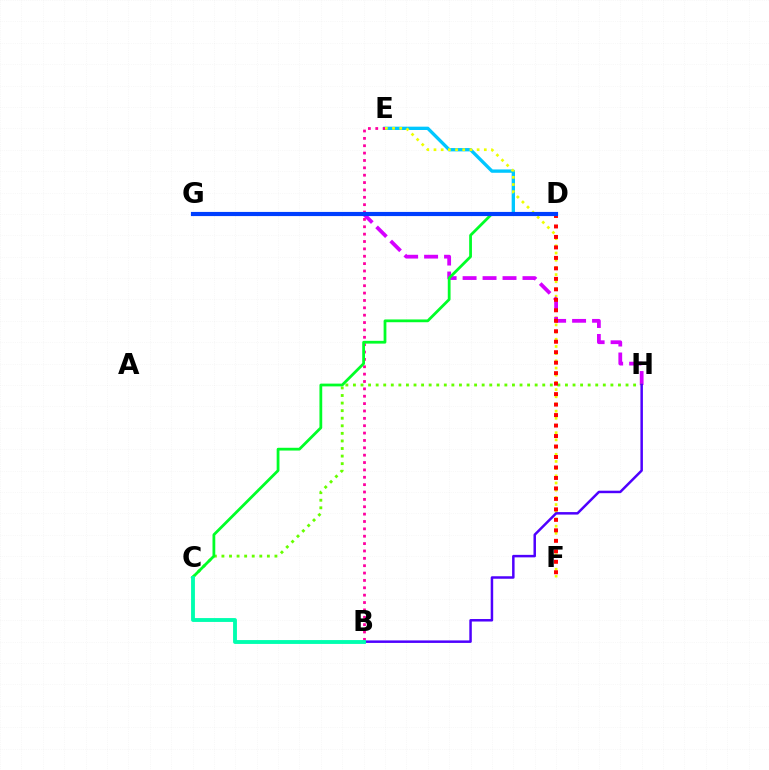{('D', 'E'): [{'color': '#00c7ff', 'line_style': 'solid', 'thickness': 2.4}], ('B', 'E'): [{'color': '#ff00a0', 'line_style': 'dotted', 'thickness': 2.0}], ('E', 'F'): [{'color': '#eeff00', 'line_style': 'dotted', 'thickness': 1.95}], ('G', 'H'): [{'color': '#d600ff', 'line_style': 'dashed', 'thickness': 2.71}], ('C', 'H'): [{'color': '#66ff00', 'line_style': 'dotted', 'thickness': 2.06}], ('D', 'G'): [{'color': '#ff8800', 'line_style': 'dashed', 'thickness': 1.73}, {'color': '#003fff', 'line_style': 'solid', 'thickness': 2.99}], ('B', 'H'): [{'color': '#4f00ff', 'line_style': 'solid', 'thickness': 1.8}], ('C', 'D'): [{'color': '#00ff27', 'line_style': 'solid', 'thickness': 2.0}], ('D', 'F'): [{'color': '#ff0000', 'line_style': 'dotted', 'thickness': 2.85}], ('B', 'C'): [{'color': '#00ffaf', 'line_style': 'solid', 'thickness': 2.78}]}